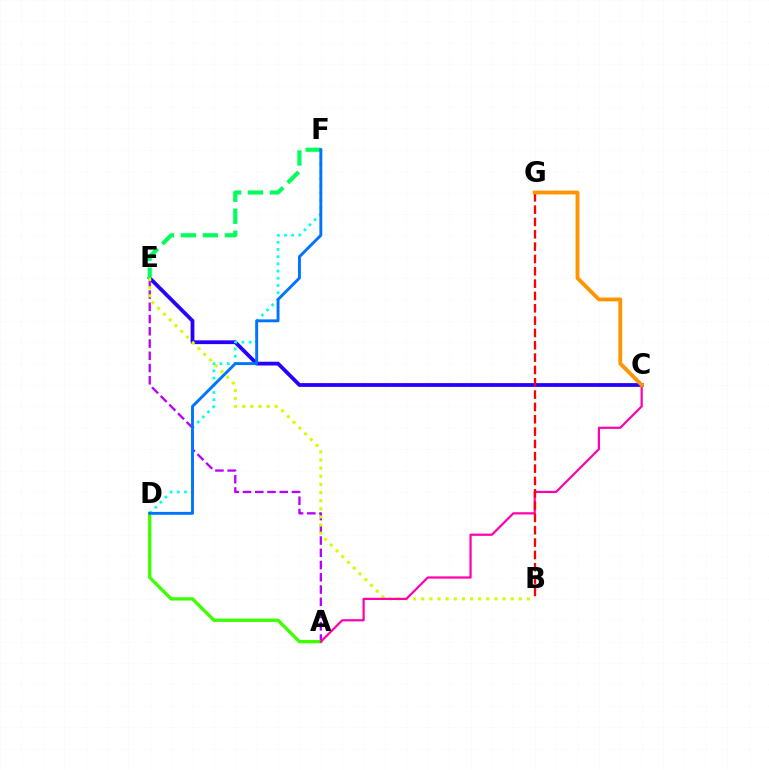{('C', 'E'): [{'color': '#2500ff', 'line_style': 'solid', 'thickness': 2.72}], ('A', 'E'): [{'color': '#b900ff', 'line_style': 'dashed', 'thickness': 1.66}], ('D', 'F'): [{'color': '#00fff6', 'line_style': 'dotted', 'thickness': 1.96}, {'color': '#0074ff', 'line_style': 'solid', 'thickness': 2.09}], ('B', 'E'): [{'color': '#d1ff00', 'line_style': 'dotted', 'thickness': 2.21}], ('A', 'D'): [{'color': '#3dff00', 'line_style': 'solid', 'thickness': 2.39}], ('E', 'F'): [{'color': '#00ff5c', 'line_style': 'dashed', 'thickness': 2.99}], ('A', 'C'): [{'color': '#ff00ac', 'line_style': 'solid', 'thickness': 1.59}], ('B', 'G'): [{'color': '#ff0000', 'line_style': 'dashed', 'thickness': 1.68}], ('C', 'G'): [{'color': '#ff9400', 'line_style': 'solid', 'thickness': 2.76}]}